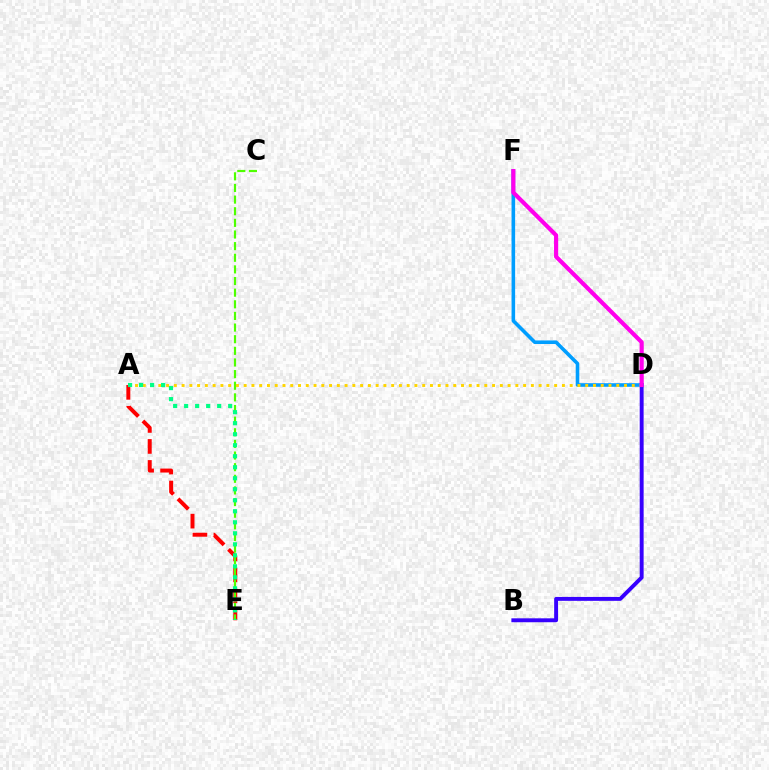{('A', 'E'): [{'color': '#ff0000', 'line_style': 'dashed', 'thickness': 2.85}, {'color': '#00ff86', 'line_style': 'dotted', 'thickness': 2.99}], ('B', 'D'): [{'color': '#3700ff', 'line_style': 'solid', 'thickness': 2.82}], ('D', 'F'): [{'color': '#009eff', 'line_style': 'solid', 'thickness': 2.58}, {'color': '#ff00ed', 'line_style': 'solid', 'thickness': 2.99}], ('C', 'E'): [{'color': '#4fff00', 'line_style': 'dashed', 'thickness': 1.58}], ('A', 'D'): [{'color': '#ffd500', 'line_style': 'dotted', 'thickness': 2.11}]}